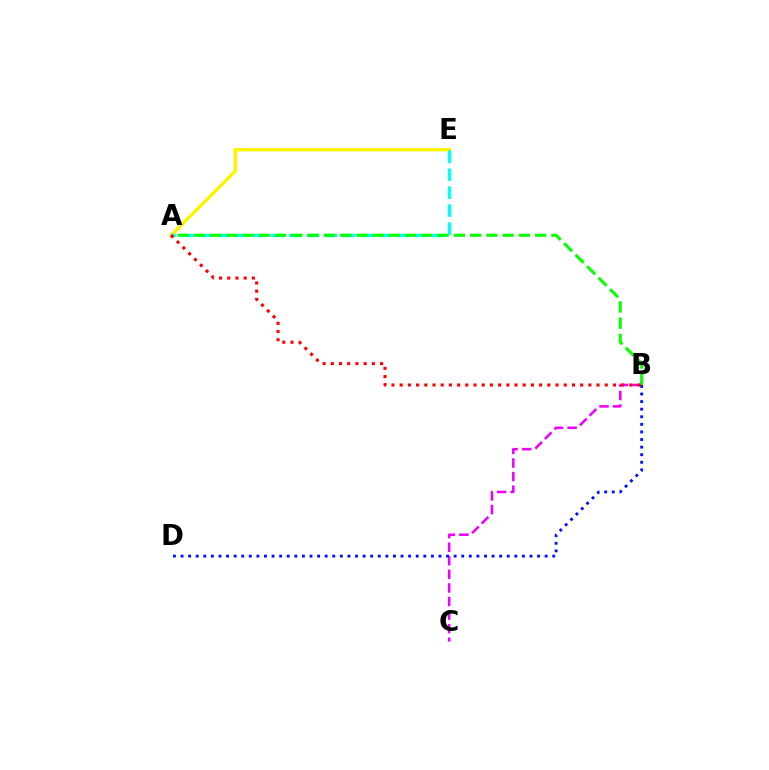{('B', 'C'): [{'color': '#ee00ff', 'line_style': 'dashed', 'thickness': 1.84}], ('B', 'D'): [{'color': '#0010ff', 'line_style': 'dotted', 'thickness': 2.06}], ('A', 'E'): [{'color': '#fcf500', 'line_style': 'solid', 'thickness': 2.47}, {'color': '#00fff6', 'line_style': 'dashed', 'thickness': 2.44}], ('A', 'B'): [{'color': '#08ff00', 'line_style': 'dashed', 'thickness': 2.21}, {'color': '#ff0000', 'line_style': 'dotted', 'thickness': 2.23}]}